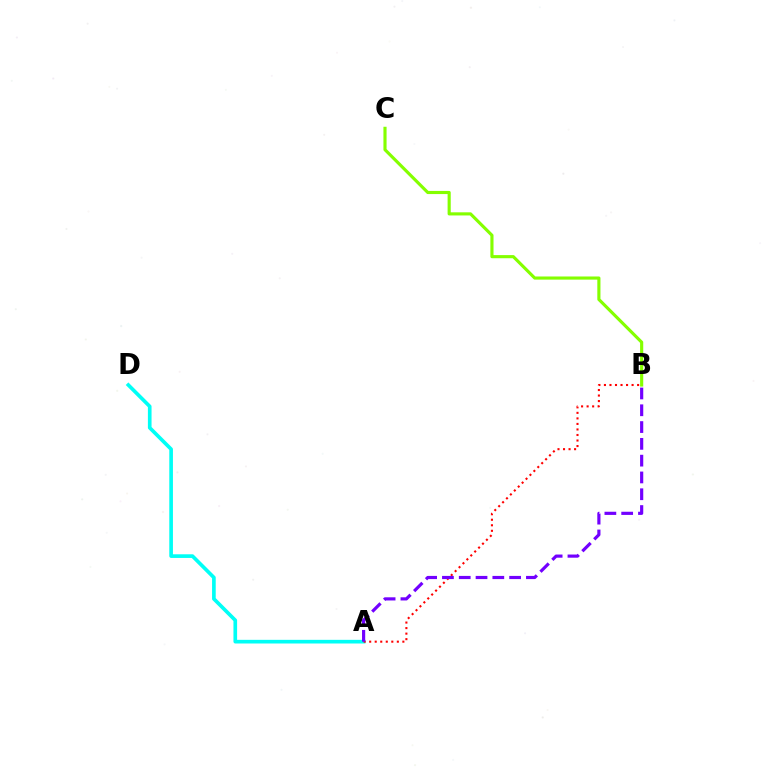{('B', 'C'): [{'color': '#84ff00', 'line_style': 'solid', 'thickness': 2.26}], ('A', 'D'): [{'color': '#00fff6', 'line_style': 'solid', 'thickness': 2.63}], ('A', 'B'): [{'color': '#ff0000', 'line_style': 'dotted', 'thickness': 1.5}, {'color': '#7200ff', 'line_style': 'dashed', 'thickness': 2.28}]}